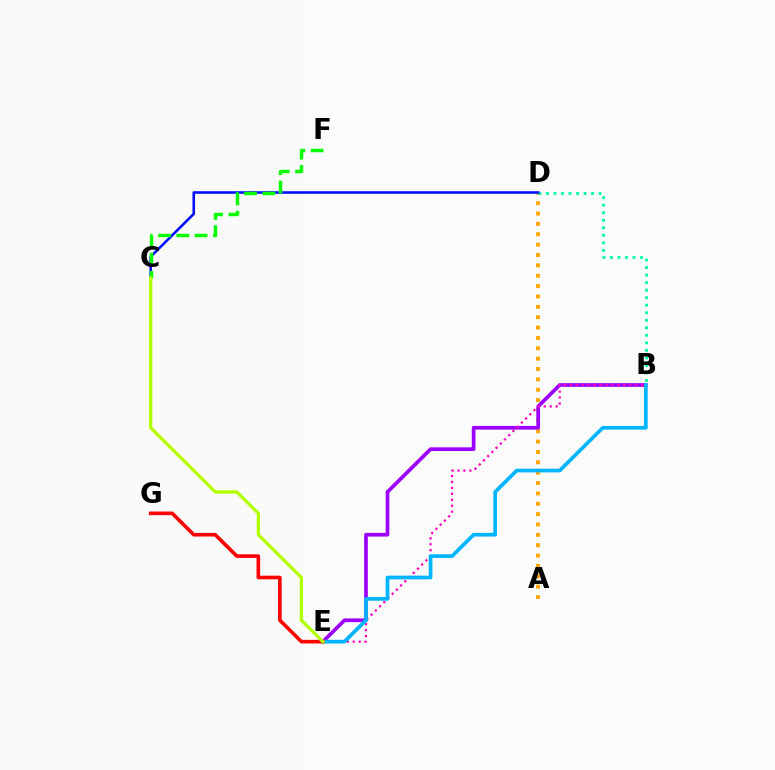{('A', 'D'): [{'color': '#ffa500', 'line_style': 'dotted', 'thickness': 2.82}], ('B', 'D'): [{'color': '#00ff9d', 'line_style': 'dotted', 'thickness': 2.05}], ('C', 'D'): [{'color': '#0010ff', 'line_style': 'solid', 'thickness': 1.85}], ('B', 'E'): [{'color': '#9b00ff', 'line_style': 'solid', 'thickness': 2.67}, {'color': '#ff00bd', 'line_style': 'dotted', 'thickness': 1.61}, {'color': '#00b5ff', 'line_style': 'solid', 'thickness': 2.65}], ('C', 'F'): [{'color': '#08ff00', 'line_style': 'dashed', 'thickness': 2.48}], ('E', 'G'): [{'color': '#ff0000', 'line_style': 'solid', 'thickness': 2.6}], ('C', 'E'): [{'color': '#b3ff00', 'line_style': 'solid', 'thickness': 2.38}]}